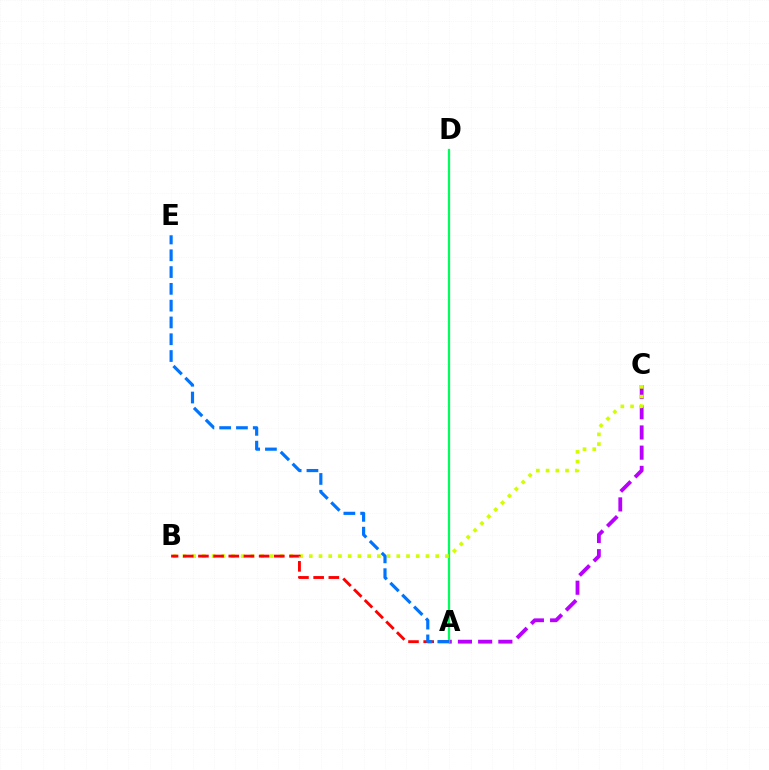{('A', 'C'): [{'color': '#b900ff', 'line_style': 'dashed', 'thickness': 2.74}], ('A', 'D'): [{'color': '#00ff5c', 'line_style': 'solid', 'thickness': 1.62}], ('B', 'C'): [{'color': '#d1ff00', 'line_style': 'dotted', 'thickness': 2.64}], ('A', 'B'): [{'color': '#ff0000', 'line_style': 'dashed', 'thickness': 2.06}], ('A', 'E'): [{'color': '#0074ff', 'line_style': 'dashed', 'thickness': 2.28}]}